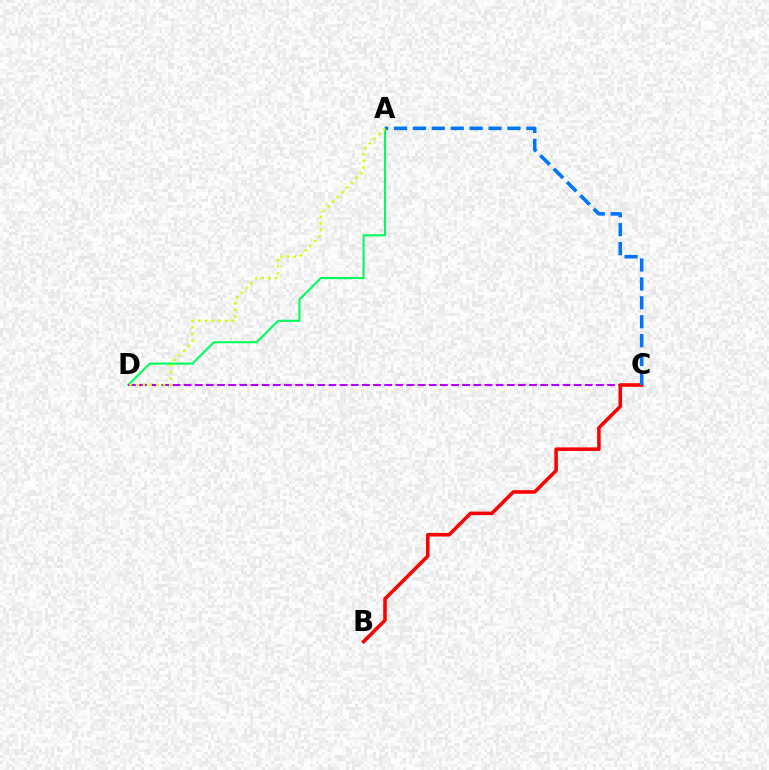{('A', 'D'): [{'color': '#00ff5c', 'line_style': 'solid', 'thickness': 1.51}, {'color': '#d1ff00', 'line_style': 'dotted', 'thickness': 1.82}], ('C', 'D'): [{'color': '#b900ff', 'line_style': 'dashed', 'thickness': 1.51}], ('B', 'C'): [{'color': '#ff0000', 'line_style': 'solid', 'thickness': 2.56}], ('A', 'C'): [{'color': '#0074ff', 'line_style': 'dashed', 'thickness': 2.57}]}